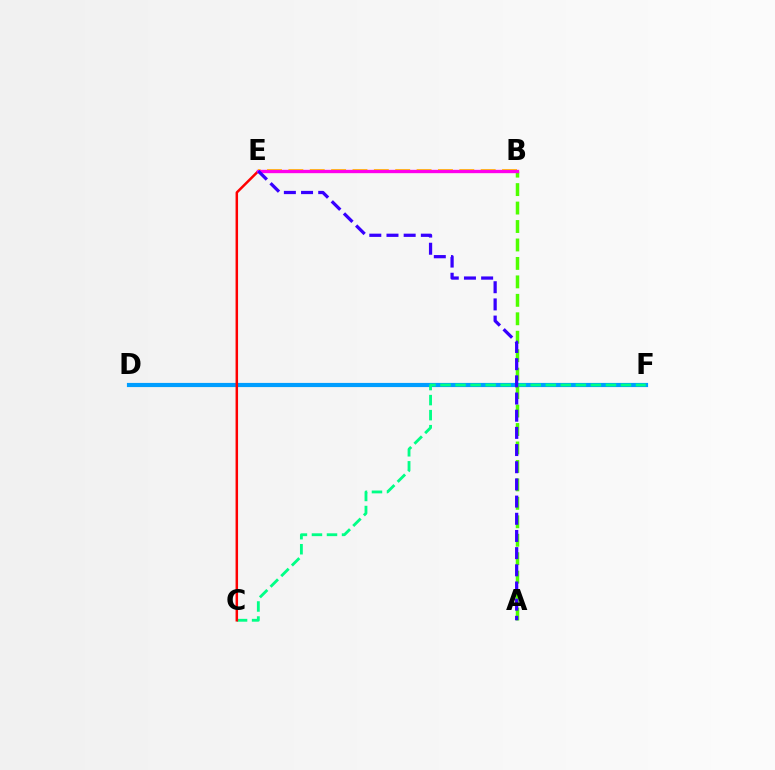{('D', 'F'): [{'color': '#009eff', 'line_style': 'solid', 'thickness': 3.0}], ('C', 'F'): [{'color': '#00ff86', 'line_style': 'dashed', 'thickness': 2.04}], ('C', 'E'): [{'color': '#ff0000', 'line_style': 'solid', 'thickness': 1.8}], ('A', 'B'): [{'color': '#4fff00', 'line_style': 'dashed', 'thickness': 2.51}], ('B', 'E'): [{'color': '#ffd500', 'line_style': 'dashed', 'thickness': 2.9}, {'color': '#ff00ed', 'line_style': 'solid', 'thickness': 2.4}], ('A', 'E'): [{'color': '#3700ff', 'line_style': 'dashed', 'thickness': 2.33}]}